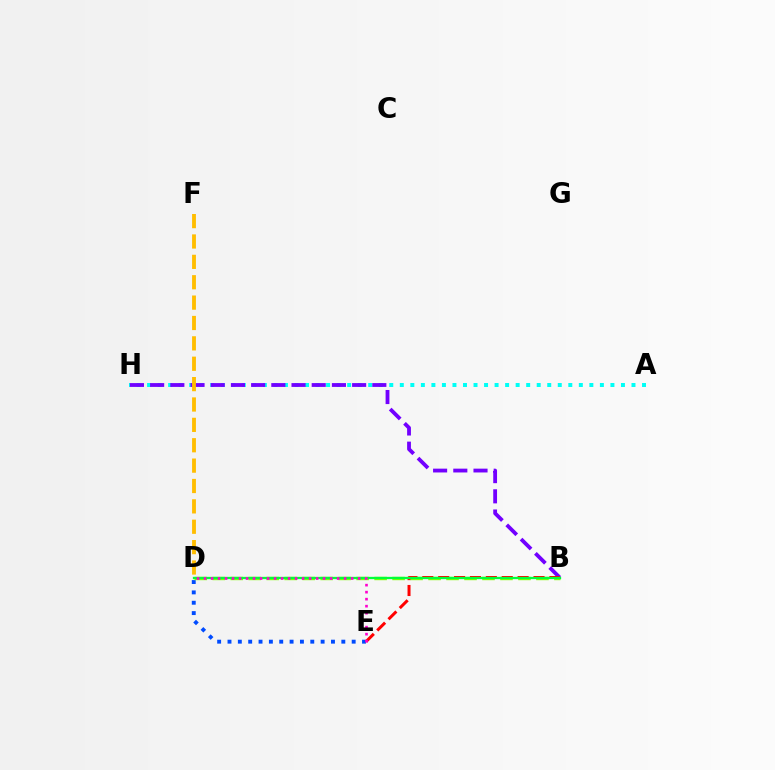{('D', 'E'): [{'color': '#004bff', 'line_style': 'dotted', 'thickness': 2.81}, {'color': '#ff00cf', 'line_style': 'dotted', 'thickness': 1.9}], ('B', 'D'): [{'color': '#84ff00', 'line_style': 'dashed', 'thickness': 2.44}, {'color': '#00ff39', 'line_style': 'solid', 'thickness': 1.65}], ('A', 'H'): [{'color': '#00fff6', 'line_style': 'dotted', 'thickness': 2.86}], ('B', 'H'): [{'color': '#7200ff', 'line_style': 'dashed', 'thickness': 2.74}], ('D', 'F'): [{'color': '#ffbd00', 'line_style': 'dashed', 'thickness': 2.77}], ('B', 'E'): [{'color': '#ff0000', 'line_style': 'dashed', 'thickness': 2.16}]}